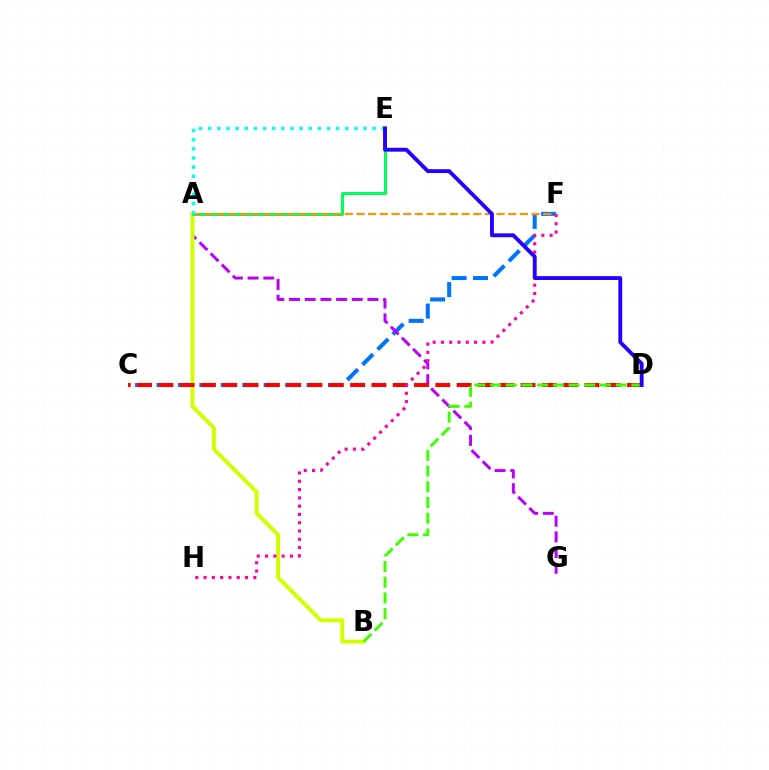{('C', 'F'): [{'color': '#0074ff', 'line_style': 'dashed', 'thickness': 2.91}], ('A', 'G'): [{'color': '#b900ff', 'line_style': 'dashed', 'thickness': 2.13}], ('A', 'B'): [{'color': '#d1ff00', 'line_style': 'solid', 'thickness': 2.82}], ('A', 'E'): [{'color': '#00ff5c', 'line_style': 'solid', 'thickness': 2.16}, {'color': '#00fff6', 'line_style': 'dotted', 'thickness': 2.48}], ('A', 'F'): [{'color': '#ff9400', 'line_style': 'dashed', 'thickness': 1.59}], ('C', 'D'): [{'color': '#ff0000', 'line_style': 'dashed', 'thickness': 2.89}], ('F', 'H'): [{'color': '#ff00ac', 'line_style': 'dotted', 'thickness': 2.25}], ('B', 'D'): [{'color': '#3dff00', 'line_style': 'dashed', 'thickness': 2.13}], ('D', 'E'): [{'color': '#2500ff', 'line_style': 'solid', 'thickness': 2.79}]}